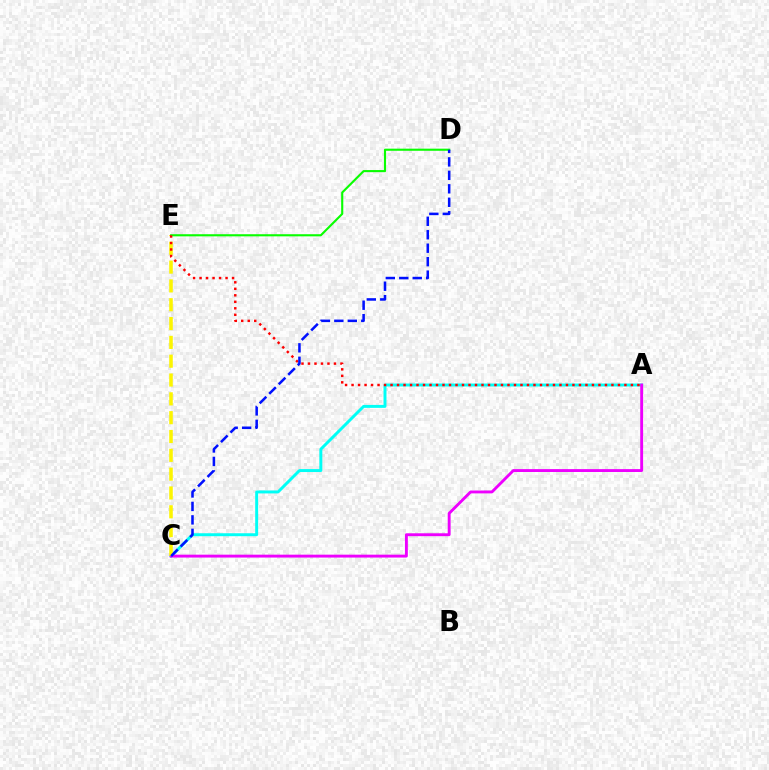{('A', 'C'): [{'color': '#00fff6', 'line_style': 'solid', 'thickness': 2.13}, {'color': '#ee00ff', 'line_style': 'solid', 'thickness': 2.08}], ('C', 'E'): [{'color': '#fcf500', 'line_style': 'dashed', 'thickness': 2.56}], ('D', 'E'): [{'color': '#08ff00', 'line_style': 'solid', 'thickness': 1.52}], ('A', 'E'): [{'color': '#ff0000', 'line_style': 'dotted', 'thickness': 1.77}], ('C', 'D'): [{'color': '#0010ff', 'line_style': 'dashed', 'thickness': 1.83}]}